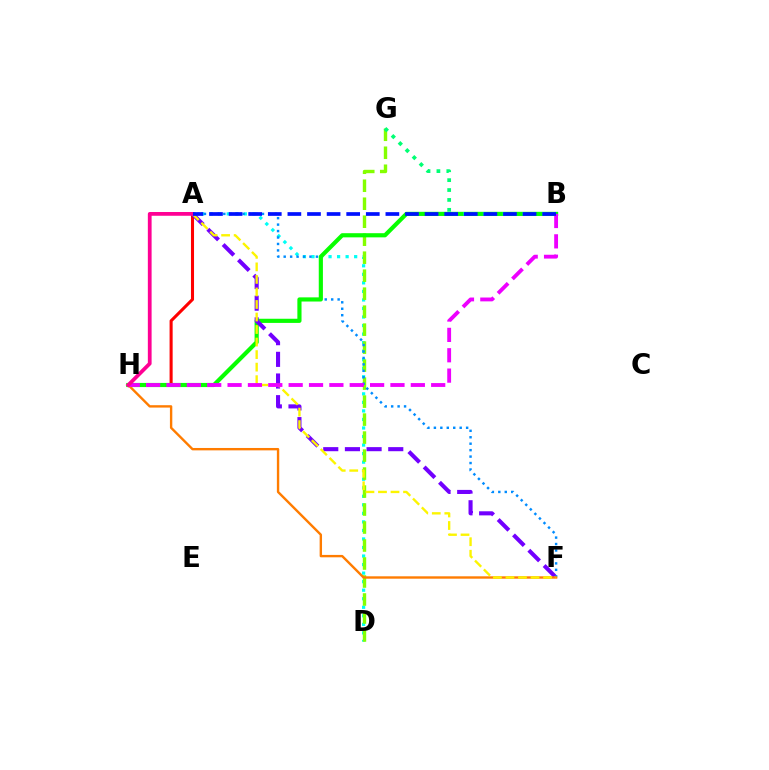{('A', 'D'): [{'color': '#00fff6', 'line_style': 'dotted', 'thickness': 2.32}], ('D', 'G'): [{'color': '#84ff00', 'line_style': 'dashed', 'thickness': 2.44}], ('A', 'F'): [{'color': '#008cff', 'line_style': 'dotted', 'thickness': 1.75}, {'color': '#7200ff', 'line_style': 'dashed', 'thickness': 2.94}, {'color': '#fcf500', 'line_style': 'dashed', 'thickness': 1.7}], ('A', 'H'): [{'color': '#ff0000', 'line_style': 'solid', 'thickness': 2.21}, {'color': '#ff0094', 'line_style': 'solid', 'thickness': 2.71}], ('B', 'H'): [{'color': '#08ff00', 'line_style': 'solid', 'thickness': 2.99}, {'color': '#ee00ff', 'line_style': 'dashed', 'thickness': 2.77}], ('F', 'H'): [{'color': '#ff7c00', 'line_style': 'solid', 'thickness': 1.72}], ('B', 'G'): [{'color': '#00ff74', 'line_style': 'dotted', 'thickness': 2.69}], ('A', 'B'): [{'color': '#0010ff', 'line_style': 'dashed', 'thickness': 2.66}]}